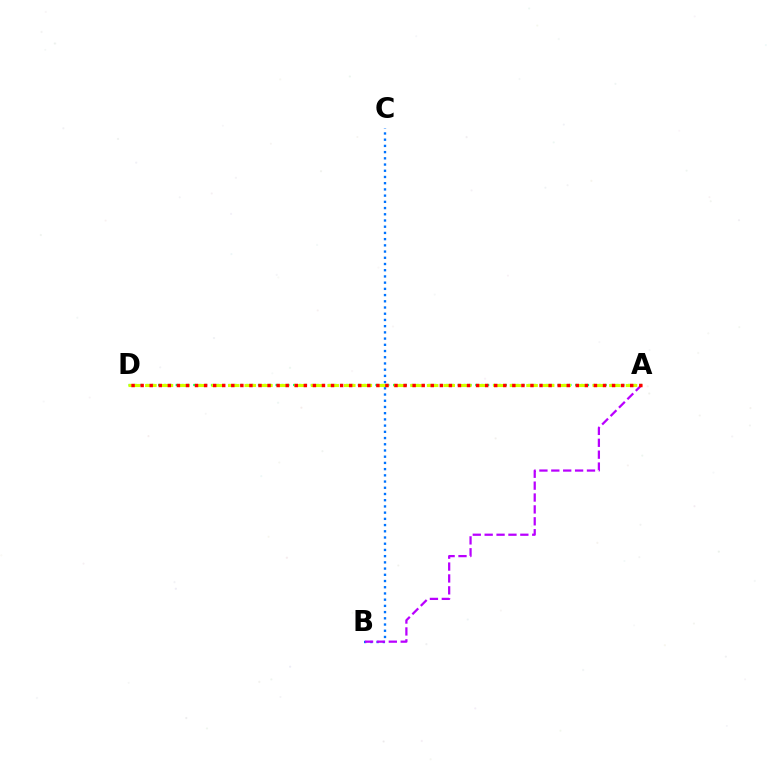{('A', 'D'): [{'color': '#00ff5c', 'line_style': 'dotted', 'thickness': 1.6}, {'color': '#d1ff00', 'line_style': 'dashed', 'thickness': 2.25}, {'color': '#ff0000', 'line_style': 'dotted', 'thickness': 2.46}], ('B', 'C'): [{'color': '#0074ff', 'line_style': 'dotted', 'thickness': 1.69}], ('A', 'B'): [{'color': '#b900ff', 'line_style': 'dashed', 'thickness': 1.62}]}